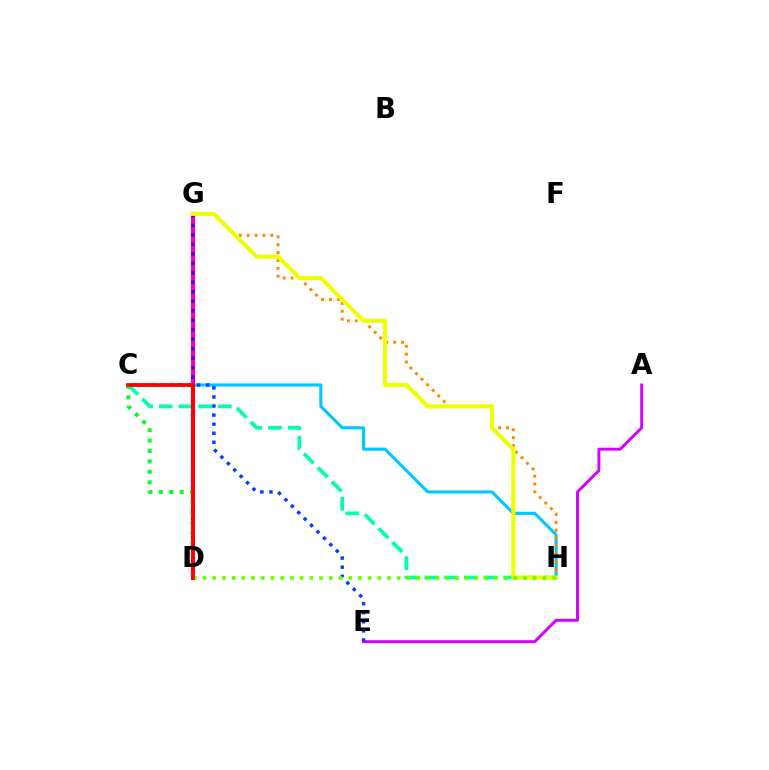{('C', 'H'): [{'color': '#00c7ff', 'line_style': 'solid', 'thickness': 2.23}, {'color': '#00ffaf', 'line_style': 'dashed', 'thickness': 2.67}], ('D', 'G'): [{'color': '#ff00a0', 'line_style': 'solid', 'thickness': 2.98}, {'color': '#4f00ff', 'line_style': 'dotted', 'thickness': 2.58}], ('G', 'H'): [{'color': '#ff8800', 'line_style': 'dotted', 'thickness': 2.14}, {'color': '#eeff00', 'line_style': 'solid', 'thickness': 2.91}], ('A', 'E'): [{'color': '#d600ff', 'line_style': 'solid', 'thickness': 2.11}], ('C', 'E'): [{'color': '#003fff', 'line_style': 'dotted', 'thickness': 2.46}], ('C', 'D'): [{'color': '#00ff27', 'line_style': 'dotted', 'thickness': 2.83}, {'color': '#ff0000', 'line_style': 'solid', 'thickness': 2.66}], ('D', 'H'): [{'color': '#66ff00', 'line_style': 'dotted', 'thickness': 2.64}]}